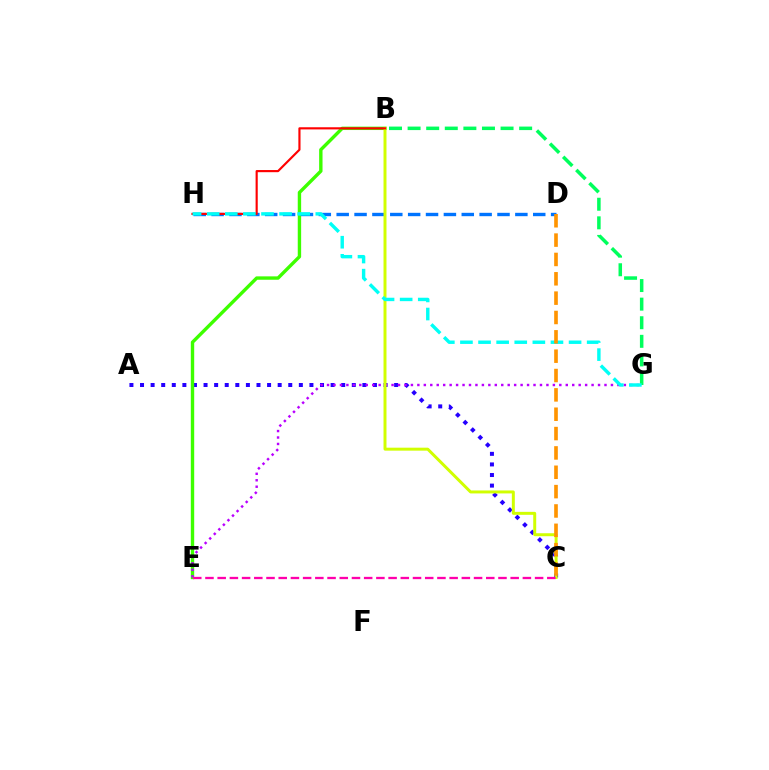{('B', 'G'): [{'color': '#00ff5c', 'line_style': 'dashed', 'thickness': 2.53}], ('A', 'C'): [{'color': '#2500ff', 'line_style': 'dotted', 'thickness': 2.88}], ('B', 'E'): [{'color': '#3dff00', 'line_style': 'solid', 'thickness': 2.44}], ('E', 'G'): [{'color': '#b900ff', 'line_style': 'dotted', 'thickness': 1.75}], ('D', 'H'): [{'color': '#0074ff', 'line_style': 'dashed', 'thickness': 2.43}], ('B', 'C'): [{'color': '#d1ff00', 'line_style': 'solid', 'thickness': 2.14}], ('B', 'H'): [{'color': '#ff0000', 'line_style': 'solid', 'thickness': 1.55}], ('G', 'H'): [{'color': '#00fff6', 'line_style': 'dashed', 'thickness': 2.46}], ('C', 'D'): [{'color': '#ff9400', 'line_style': 'dashed', 'thickness': 2.63}], ('C', 'E'): [{'color': '#ff00ac', 'line_style': 'dashed', 'thickness': 1.66}]}